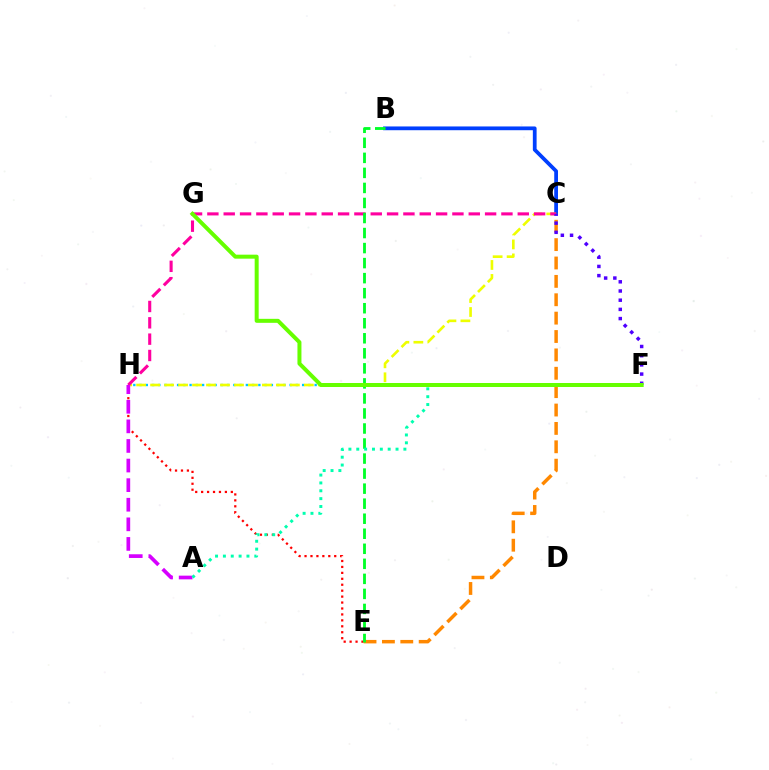{('B', 'C'): [{'color': '#003fff', 'line_style': 'solid', 'thickness': 2.71}], ('E', 'H'): [{'color': '#ff0000', 'line_style': 'dotted', 'thickness': 1.61}], ('F', 'H'): [{'color': '#00c7ff', 'line_style': 'dotted', 'thickness': 1.7}], ('C', 'H'): [{'color': '#eeff00', 'line_style': 'dashed', 'thickness': 1.9}, {'color': '#ff00a0', 'line_style': 'dashed', 'thickness': 2.22}], ('C', 'E'): [{'color': '#ff8800', 'line_style': 'dashed', 'thickness': 2.5}], ('A', 'H'): [{'color': '#d600ff', 'line_style': 'dashed', 'thickness': 2.66}], ('B', 'E'): [{'color': '#00ff27', 'line_style': 'dashed', 'thickness': 2.04}], ('C', 'F'): [{'color': '#4f00ff', 'line_style': 'dotted', 'thickness': 2.5}], ('A', 'F'): [{'color': '#00ffaf', 'line_style': 'dotted', 'thickness': 2.13}], ('F', 'G'): [{'color': '#66ff00', 'line_style': 'solid', 'thickness': 2.87}]}